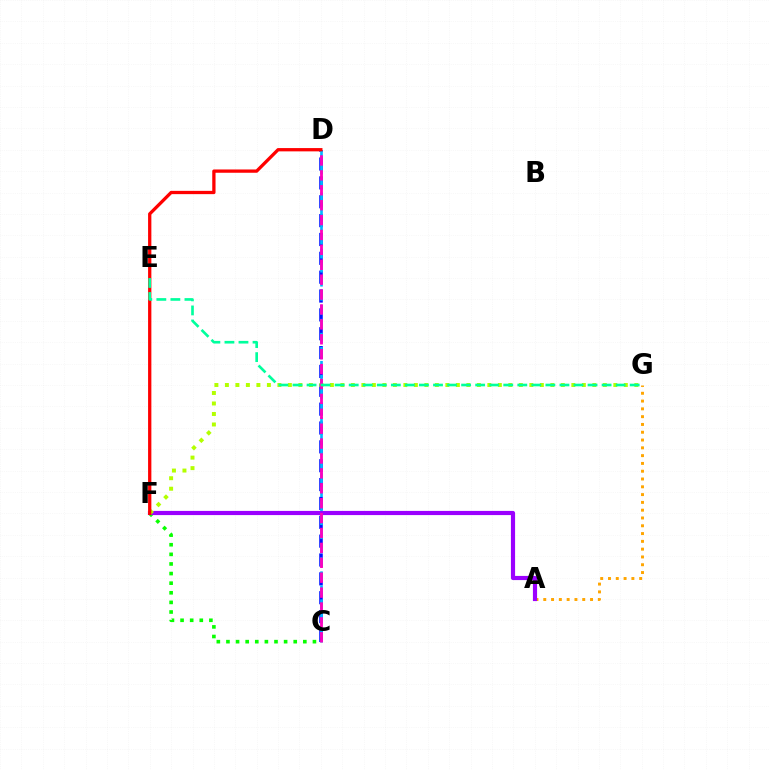{('C', 'D'): [{'color': '#0010ff', 'line_style': 'dashed', 'thickness': 2.56}, {'color': '#00b5ff', 'line_style': 'dashed', 'thickness': 1.91}, {'color': '#ff00bd', 'line_style': 'dashed', 'thickness': 2.02}], ('C', 'F'): [{'color': '#08ff00', 'line_style': 'dotted', 'thickness': 2.61}], ('A', 'G'): [{'color': '#ffa500', 'line_style': 'dotted', 'thickness': 2.12}], ('A', 'F'): [{'color': '#9b00ff', 'line_style': 'solid', 'thickness': 3.0}], ('F', 'G'): [{'color': '#b3ff00', 'line_style': 'dotted', 'thickness': 2.85}], ('D', 'F'): [{'color': '#ff0000', 'line_style': 'solid', 'thickness': 2.36}], ('E', 'G'): [{'color': '#00ff9d', 'line_style': 'dashed', 'thickness': 1.91}]}